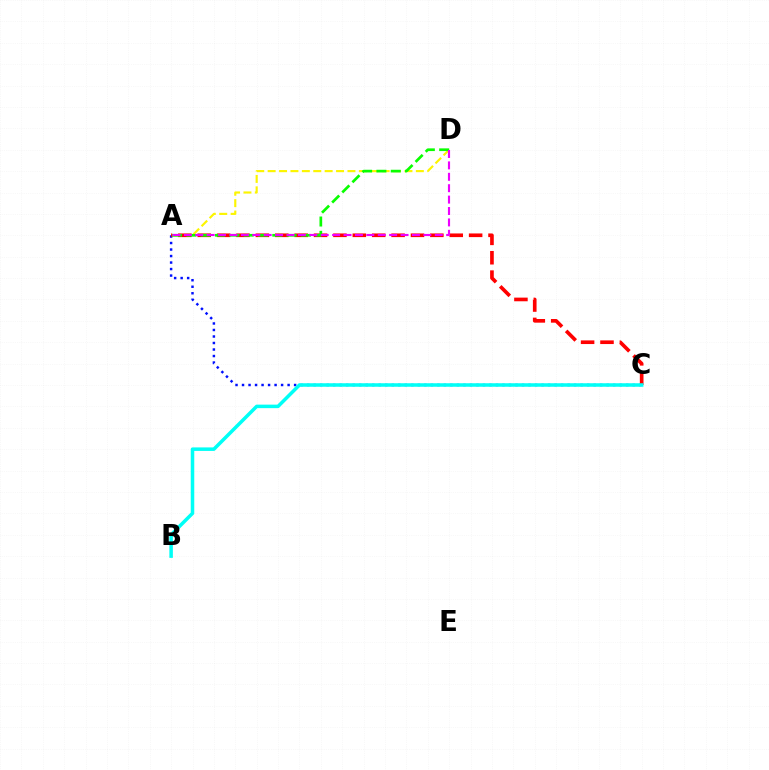{('A', 'D'): [{'color': '#fcf500', 'line_style': 'dashed', 'thickness': 1.55}, {'color': '#08ff00', 'line_style': 'dashed', 'thickness': 1.95}, {'color': '#ee00ff', 'line_style': 'dashed', 'thickness': 1.55}], ('A', 'C'): [{'color': '#0010ff', 'line_style': 'dotted', 'thickness': 1.77}, {'color': '#ff0000', 'line_style': 'dashed', 'thickness': 2.63}], ('B', 'C'): [{'color': '#00fff6', 'line_style': 'solid', 'thickness': 2.54}]}